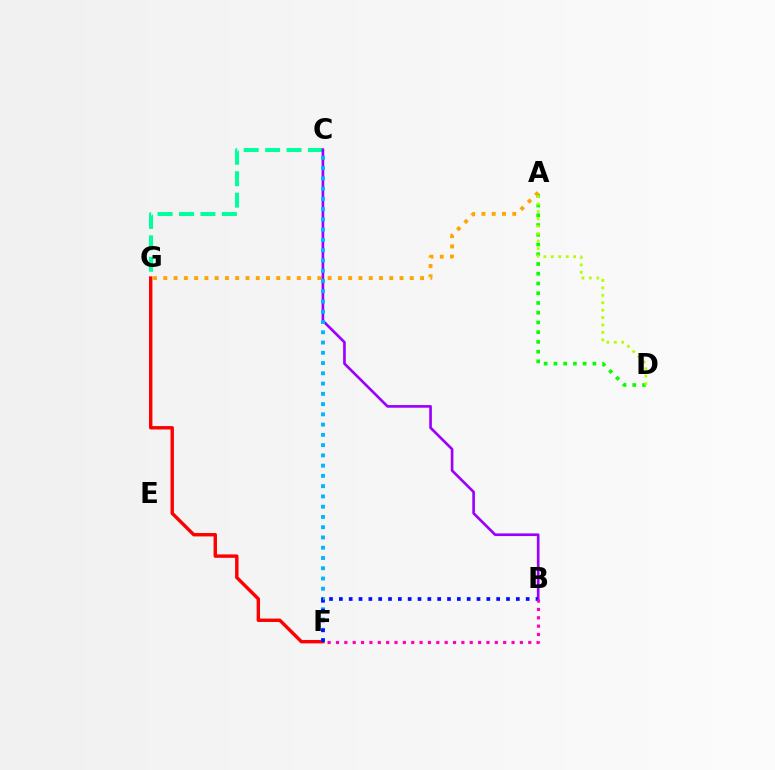{('A', 'D'): [{'color': '#08ff00', 'line_style': 'dotted', 'thickness': 2.65}, {'color': '#b3ff00', 'line_style': 'dotted', 'thickness': 2.02}], ('A', 'G'): [{'color': '#ffa500', 'line_style': 'dotted', 'thickness': 2.79}], ('C', 'G'): [{'color': '#00ff9d', 'line_style': 'dashed', 'thickness': 2.91}], ('F', 'G'): [{'color': '#ff0000', 'line_style': 'solid', 'thickness': 2.45}], ('B', 'C'): [{'color': '#9b00ff', 'line_style': 'solid', 'thickness': 1.91}], ('C', 'F'): [{'color': '#00b5ff', 'line_style': 'dotted', 'thickness': 2.79}], ('B', 'F'): [{'color': '#0010ff', 'line_style': 'dotted', 'thickness': 2.67}, {'color': '#ff00bd', 'line_style': 'dotted', 'thickness': 2.27}]}